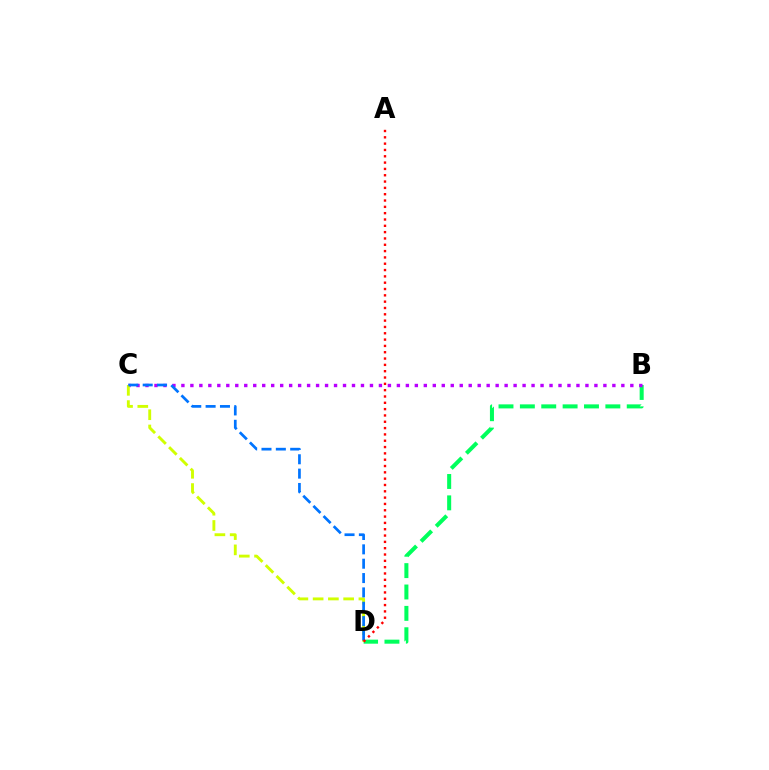{('B', 'D'): [{'color': '#00ff5c', 'line_style': 'dashed', 'thickness': 2.9}], ('B', 'C'): [{'color': '#b900ff', 'line_style': 'dotted', 'thickness': 2.44}], ('C', 'D'): [{'color': '#d1ff00', 'line_style': 'dashed', 'thickness': 2.07}, {'color': '#0074ff', 'line_style': 'dashed', 'thickness': 1.95}], ('A', 'D'): [{'color': '#ff0000', 'line_style': 'dotted', 'thickness': 1.72}]}